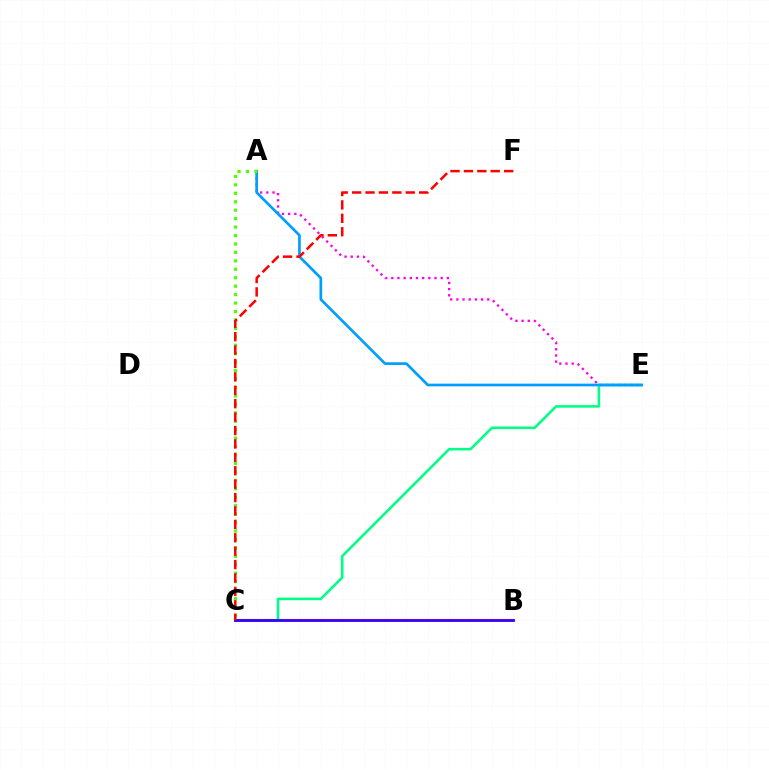{('A', 'E'): [{'color': '#ff00ed', 'line_style': 'dotted', 'thickness': 1.68}, {'color': '#009eff', 'line_style': 'solid', 'thickness': 1.93}], ('B', 'C'): [{'color': '#ffd500', 'line_style': 'solid', 'thickness': 1.67}, {'color': '#3700ff', 'line_style': 'solid', 'thickness': 2.05}], ('C', 'E'): [{'color': '#00ff86', 'line_style': 'solid', 'thickness': 1.85}], ('A', 'C'): [{'color': '#4fff00', 'line_style': 'dotted', 'thickness': 2.29}], ('C', 'F'): [{'color': '#ff0000', 'line_style': 'dashed', 'thickness': 1.82}]}